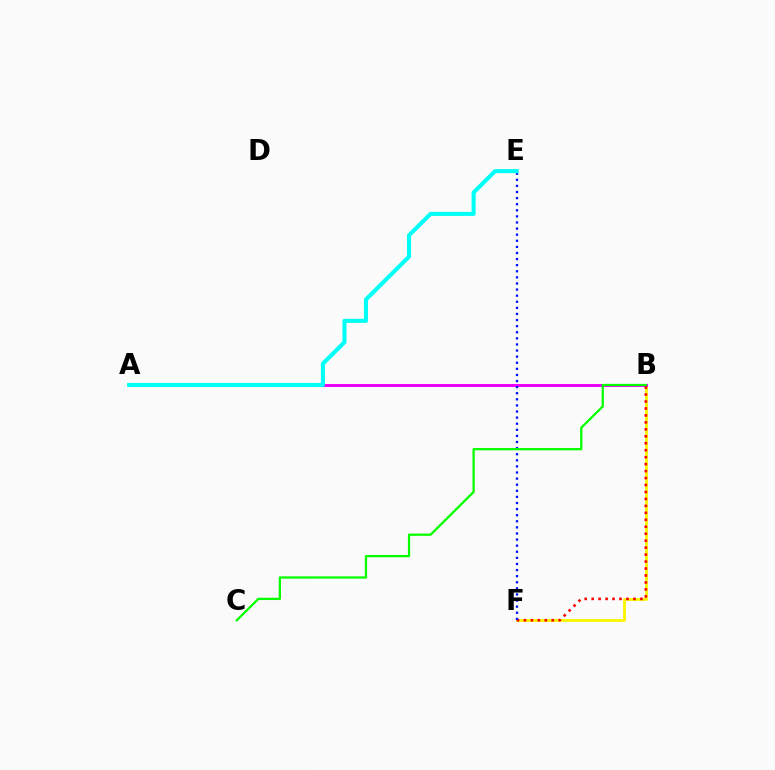{('B', 'F'): [{'color': '#fcf500', 'line_style': 'solid', 'thickness': 2.04}, {'color': '#ff0000', 'line_style': 'dotted', 'thickness': 1.89}], ('A', 'B'): [{'color': '#ee00ff', 'line_style': 'solid', 'thickness': 2.16}], ('E', 'F'): [{'color': '#0010ff', 'line_style': 'dotted', 'thickness': 1.66}], ('B', 'C'): [{'color': '#08ff00', 'line_style': 'solid', 'thickness': 1.64}], ('A', 'E'): [{'color': '#00fff6', 'line_style': 'solid', 'thickness': 2.93}]}